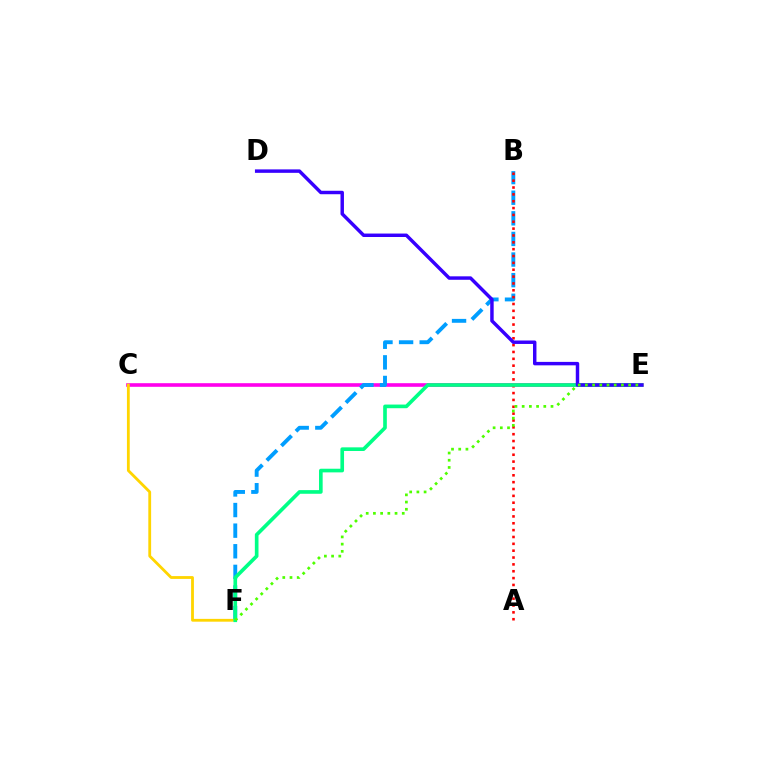{('C', 'E'): [{'color': '#ff00ed', 'line_style': 'solid', 'thickness': 2.6}], ('B', 'F'): [{'color': '#009eff', 'line_style': 'dashed', 'thickness': 2.8}], ('C', 'F'): [{'color': '#ffd500', 'line_style': 'solid', 'thickness': 2.02}], ('A', 'B'): [{'color': '#ff0000', 'line_style': 'dotted', 'thickness': 1.86}], ('E', 'F'): [{'color': '#00ff86', 'line_style': 'solid', 'thickness': 2.63}, {'color': '#4fff00', 'line_style': 'dotted', 'thickness': 1.96}], ('D', 'E'): [{'color': '#3700ff', 'line_style': 'solid', 'thickness': 2.48}]}